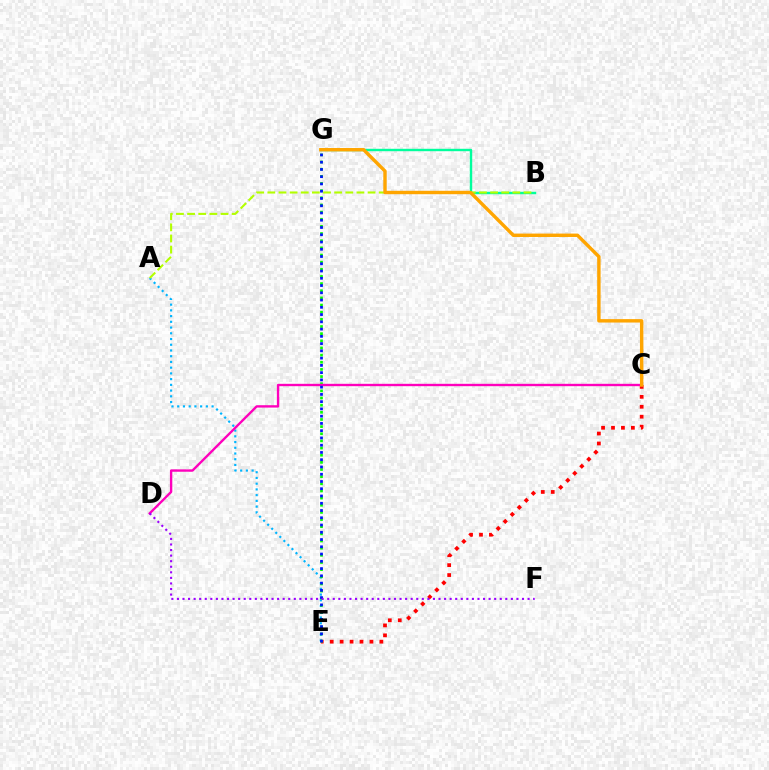{('B', 'G'): [{'color': '#00ff9d', 'line_style': 'solid', 'thickness': 1.74}], ('A', 'E'): [{'color': '#00b5ff', 'line_style': 'dotted', 'thickness': 1.56}], ('A', 'B'): [{'color': '#b3ff00', 'line_style': 'dashed', 'thickness': 1.51}], ('C', 'E'): [{'color': '#ff0000', 'line_style': 'dotted', 'thickness': 2.7}], ('E', 'G'): [{'color': '#08ff00', 'line_style': 'dotted', 'thickness': 1.94}, {'color': '#0010ff', 'line_style': 'dotted', 'thickness': 1.97}], ('C', 'D'): [{'color': '#ff00bd', 'line_style': 'solid', 'thickness': 1.7}], ('D', 'F'): [{'color': '#9b00ff', 'line_style': 'dotted', 'thickness': 1.51}], ('C', 'G'): [{'color': '#ffa500', 'line_style': 'solid', 'thickness': 2.46}]}